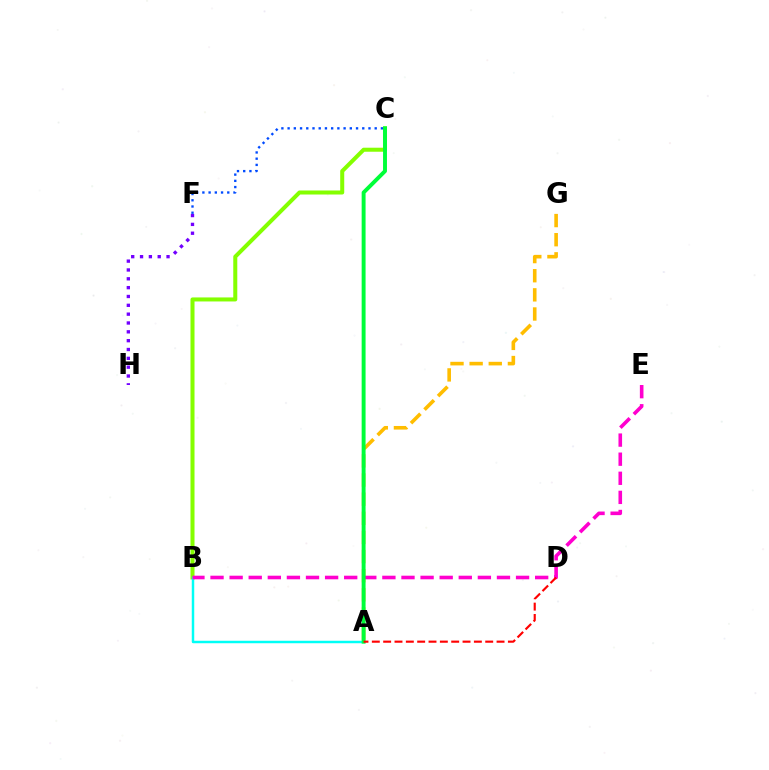{('B', 'C'): [{'color': '#84ff00', 'line_style': 'solid', 'thickness': 2.9}], ('F', 'H'): [{'color': '#7200ff', 'line_style': 'dotted', 'thickness': 2.4}], ('A', 'B'): [{'color': '#00fff6', 'line_style': 'solid', 'thickness': 1.78}], ('A', 'G'): [{'color': '#ffbd00', 'line_style': 'dashed', 'thickness': 2.6}], ('B', 'E'): [{'color': '#ff00cf', 'line_style': 'dashed', 'thickness': 2.59}], ('C', 'F'): [{'color': '#004bff', 'line_style': 'dotted', 'thickness': 1.69}], ('A', 'C'): [{'color': '#00ff39', 'line_style': 'solid', 'thickness': 2.82}], ('A', 'D'): [{'color': '#ff0000', 'line_style': 'dashed', 'thickness': 1.54}]}